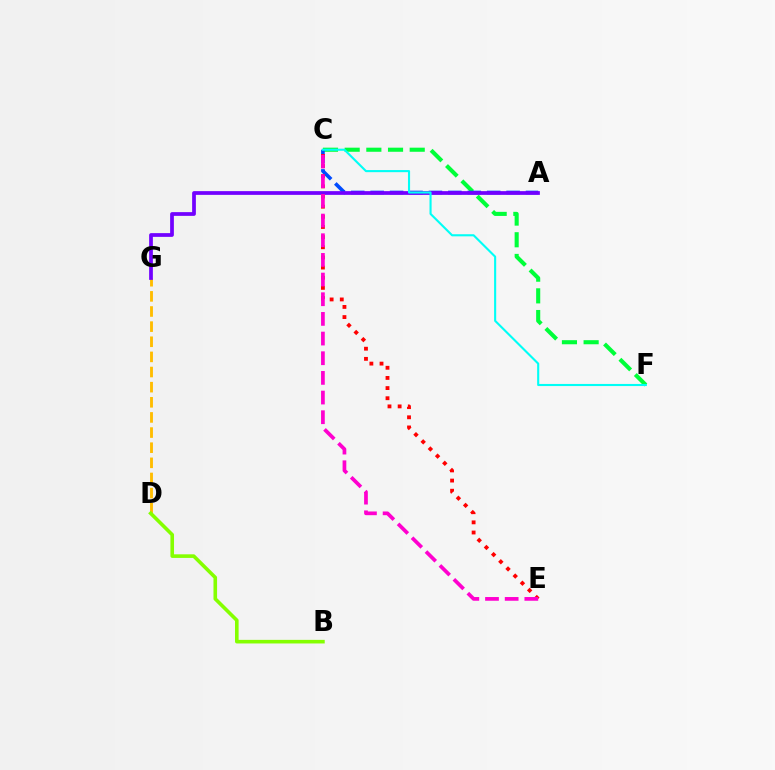{('D', 'G'): [{'color': '#ffbd00', 'line_style': 'dashed', 'thickness': 2.06}], ('C', 'F'): [{'color': '#00ff39', 'line_style': 'dashed', 'thickness': 2.95}, {'color': '#00fff6', 'line_style': 'solid', 'thickness': 1.52}], ('B', 'D'): [{'color': '#84ff00', 'line_style': 'solid', 'thickness': 2.59}], ('A', 'C'): [{'color': '#004bff', 'line_style': 'dashed', 'thickness': 2.64}], ('A', 'G'): [{'color': '#7200ff', 'line_style': 'solid', 'thickness': 2.69}], ('C', 'E'): [{'color': '#ff0000', 'line_style': 'dotted', 'thickness': 2.76}, {'color': '#ff00cf', 'line_style': 'dashed', 'thickness': 2.67}]}